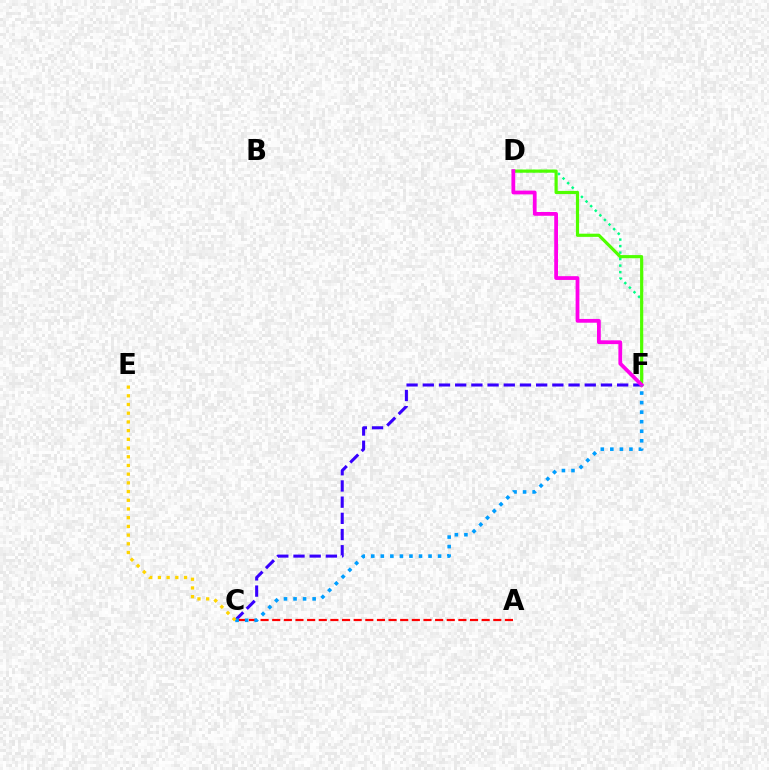{('A', 'C'): [{'color': '#ff0000', 'line_style': 'dashed', 'thickness': 1.58}], ('C', 'F'): [{'color': '#3700ff', 'line_style': 'dashed', 'thickness': 2.2}, {'color': '#009eff', 'line_style': 'dotted', 'thickness': 2.59}], ('D', 'F'): [{'color': '#00ff86', 'line_style': 'dotted', 'thickness': 1.77}, {'color': '#4fff00', 'line_style': 'solid', 'thickness': 2.29}, {'color': '#ff00ed', 'line_style': 'solid', 'thickness': 2.72}], ('C', 'E'): [{'color': '#ffd500', 'line_style': 'dotted', 'thickness': 2.37}]}